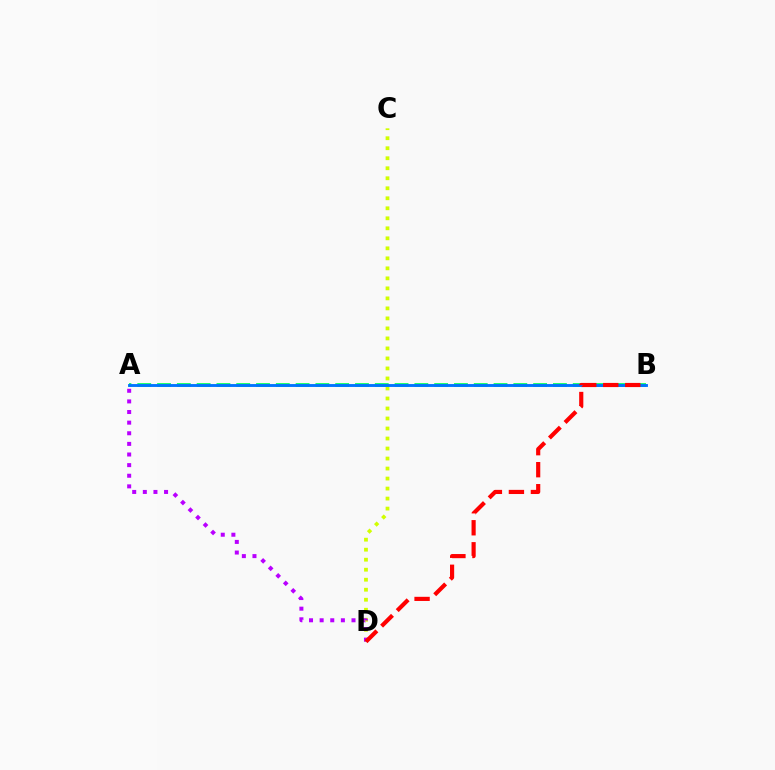{('C', 'D'): [{'color': '#d1ff00', 'line_style': 'dotted', 'thickness': 2.72}], ('A', 'B'): [{'color': '#00ff5c', 'line_style': 'dashed', 'thickness': 2.69}, {'color': '#0074ff', 'line_style': 'solid', 'thickness': 2.07}], ('A', 'D'): [{'color': '#b900ff', 'line_style': 'dotted', 'thickness': 2.89}], ('B', 'D'): [{'color': '#ff0000', 'line_style': 'dashed', 'thickness': 2.99}]}